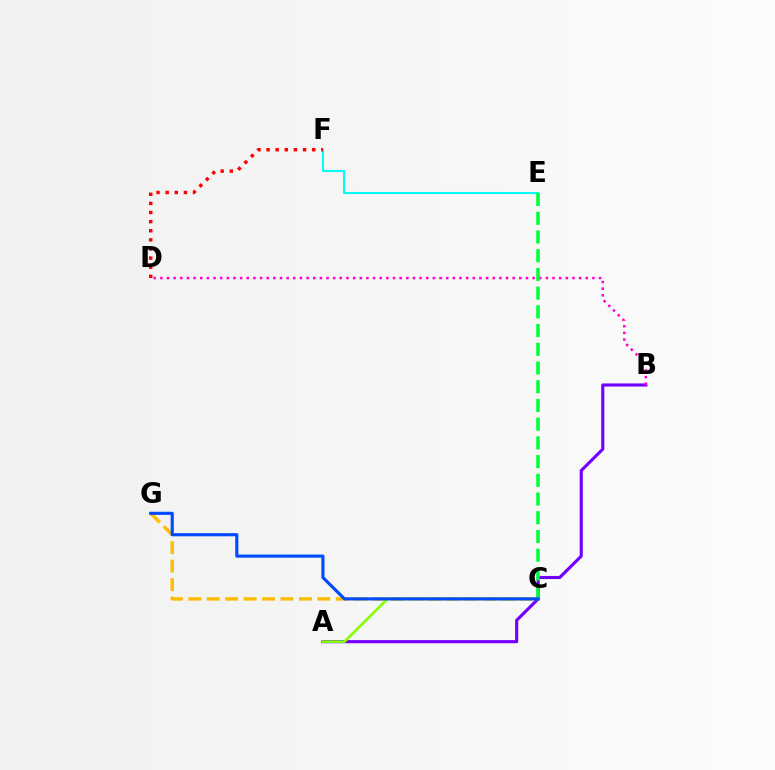{('E', 'F'): [{'color': '#00fff6', 'line_style': 'solid', 'thickness': 1.51}], ('D', 'F'): [{'color': '#ff0000', 'line_style': 'dotted', 'thickness': 2.48}], ('C', 'G'): [{'color': '#ffbd00', 'line_style': 'dashed', 'thickness': 2.5}, {'color': '#004bff', 'line_style': 'solid', 'thickness': 2.25}], ('A', 'B'): [{'color': '#7200ff', 'line_style': 'solid', 'thickness': 2.24}], ('B', 'D'): [{'color': '#ff00cf', 'line_style': 'dotted', 'thickness': 1.81}], ('C', 'E'): [{'color': '#00ff39', 'line_style': 'dashed', 'thickness': 2.54}], ('A', 'C'): [{'color': '#84ff00', 'line_style': 'solid', 'thickness': 1.88}]}